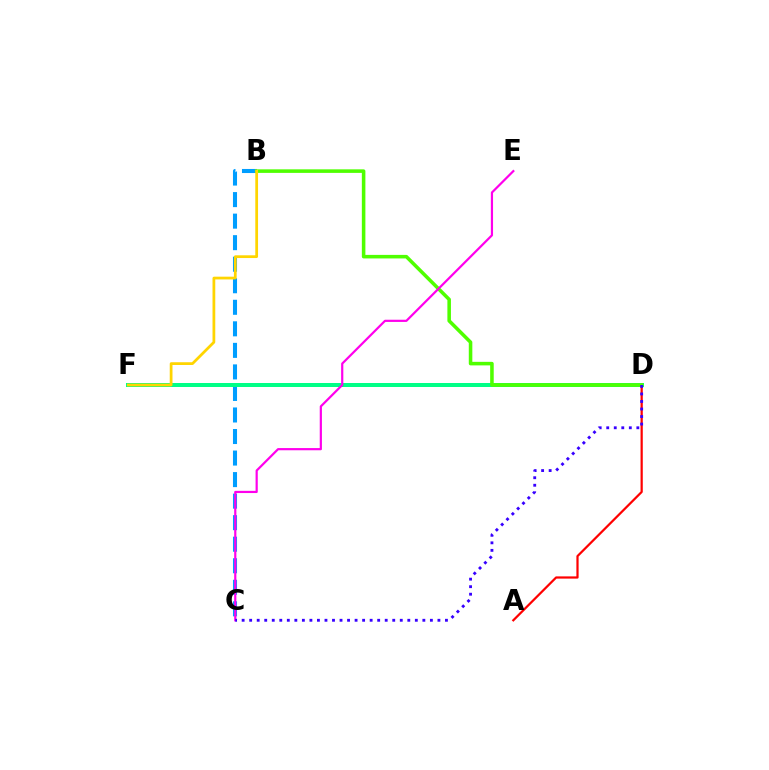{('B', 'C'): [{'color': '#009eff', 'line_style': 'dashed', 'thickness': 2.93}], ('D', 'F'): [{'color': '#00ff86', 'line_style': 'solid', 'thickness': 2.88}], ('A', 'D'): [{'color': '#ff0000', 'line_style': 'solid', 'thickness': 1.6}], ('B', 'D'): [{'color': '#4fff00', 'line_style': 'solid', 'thickness': 2.56}], ('B', 'F'): [{'color': '#ffd500', 'line_style': 'solid', 'thickness': 1.98}], ('C', 'E'): [{'color': '#ff00ed', 'line_style': 'solid', 'thickness': 1.58}], ('C', 'D'): [{'color': '#3700ff', 'line_style': 'dotted', 'thickness': 2.05}]}